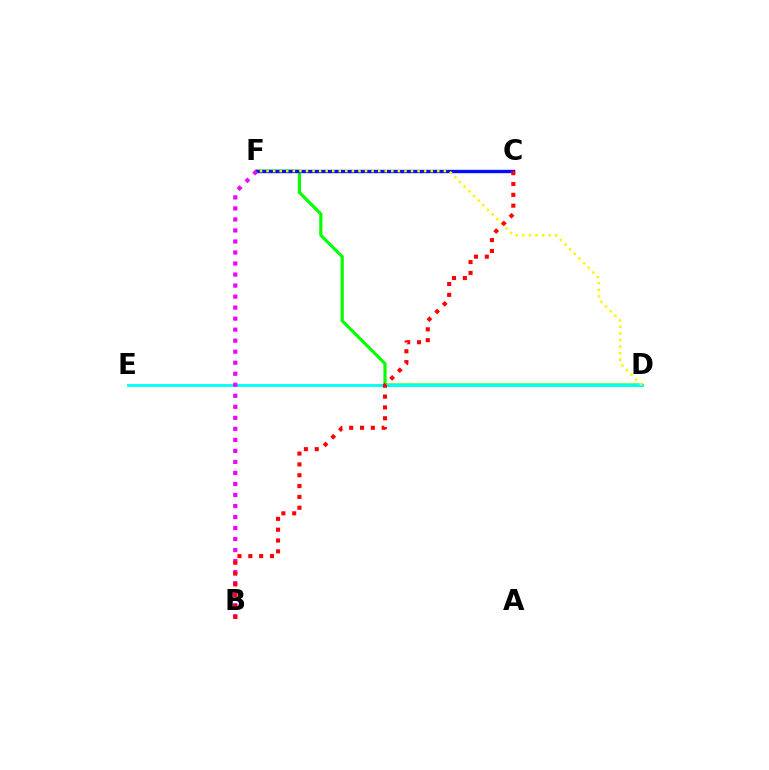{('D', 'F'): [{'color': '#08ff00', 'line_style': 'solid', 'thickness': 2.29}, {'color': '#fcf500', 'line_style': 'dotted', 'thickness': 1.78}], ('C', 'F'): [{'color': '#0010ff', 'line_style': 'solid', 'thickness': 2.43}], ('D', 'E'): [{'color': '#00fff6', 'line_style': 'solid', 'thickness': 2.07}], ('B', 'F'): [{'color': '#ee00ff', 'line_style': 'dotted', 'thickness': 2.99}], ('B', 'C'): [{'color': '#ff0000', 'line_style': 'dotted', 'thickness': 2.94}]}